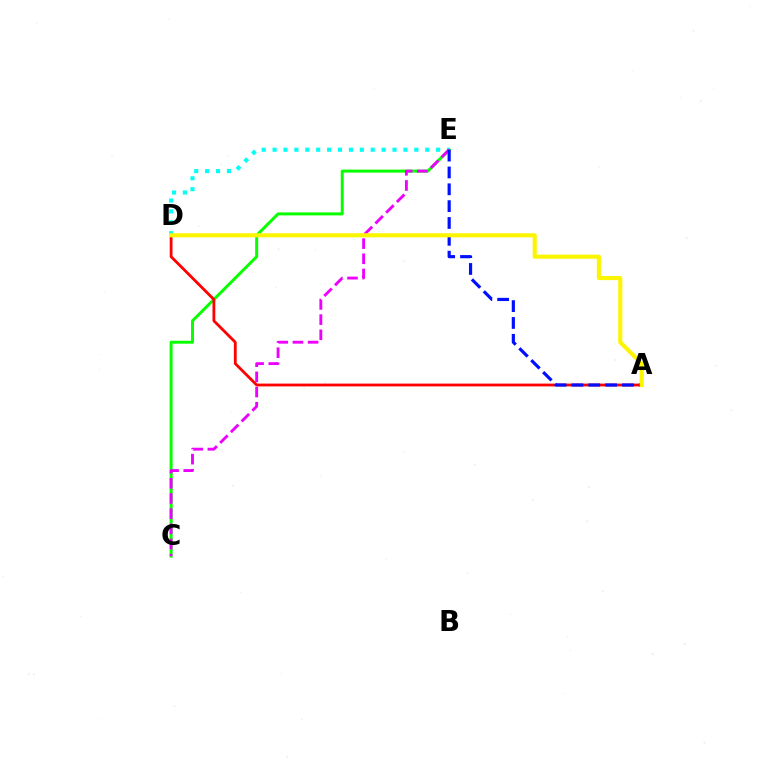{('C', 'E'): [{'color': '#08ff00', 'line_style': 'solid', 'thickness': 2.14}, {'color': '#ee00ff', 'line_style': 'dashed', 'thickness': 2.06}], ('A', 'D'): [{'color': '#ff0000', 'line_style': 'solid', 'thickness': 2.02}, {'color': '#fcf500', 'line_style': 'solid', 'thickness': 2.96}], ('D', 'E'): [{'color': '#00fff6', 'line_style': 'dotted', 'thickness': 2.96}], ('A', 'E'): [{'color': '#0010ff', 'line_style': 'dashed', 'thickness': 2.29}]}